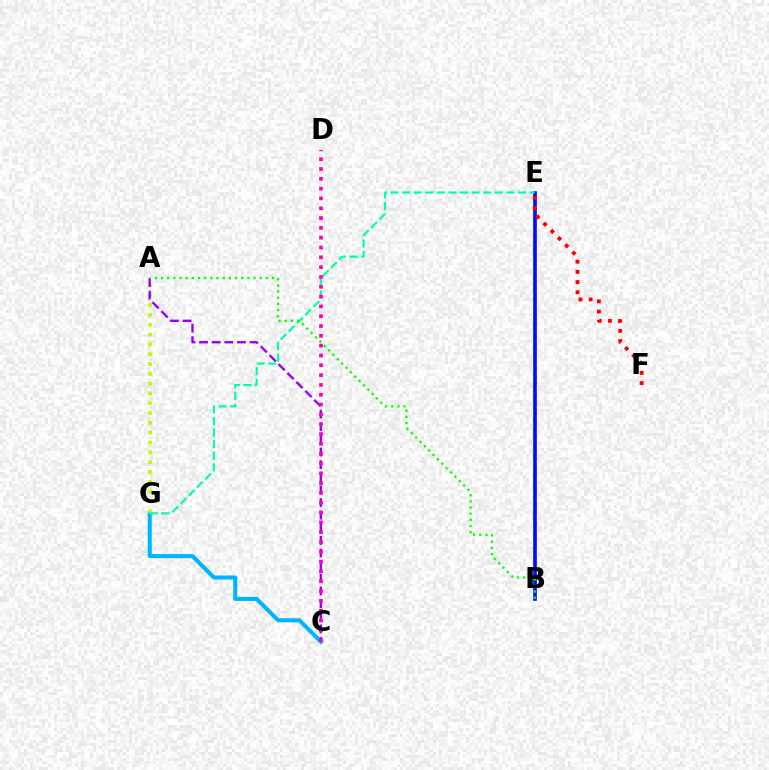{('C', 'G'): [{'color': '#00b5ff', 'line_style': 'solid', 'thickness': 2.92}], ('B', 'E'): [{'color': '#ffa500', 'line_style': 'dashed', 'thickness': 1.76}, {'color': '#0010ff', 'line_style': 'solid', 'thickness': 2.64}], ('A', 'G'): [{'color': '#b3ff00', 'line_style': 'dotted', 'thickness': 2.67}], ('A', 'C'): [{'color': '#9b00ff', 'line_style': 'dashed', 'thickness': 1.72}], ('E', 'G'): [{'color': '#00ff9d', 'line_style': 'dashed', 'thickness': 1.57}], ('E', 'F'): [{'color': '#ff0000', 'line_style': 'dotted', 'thickness': 2.77}], ('C', 'D'): [{'color': '#ff00bd', 'line_style': 'dotted', 'thickness': 2.67}], ('A', 'B'): [{'color': '#08ff00', 'line_style': 'dotted', 'thickness': 1.68}]}